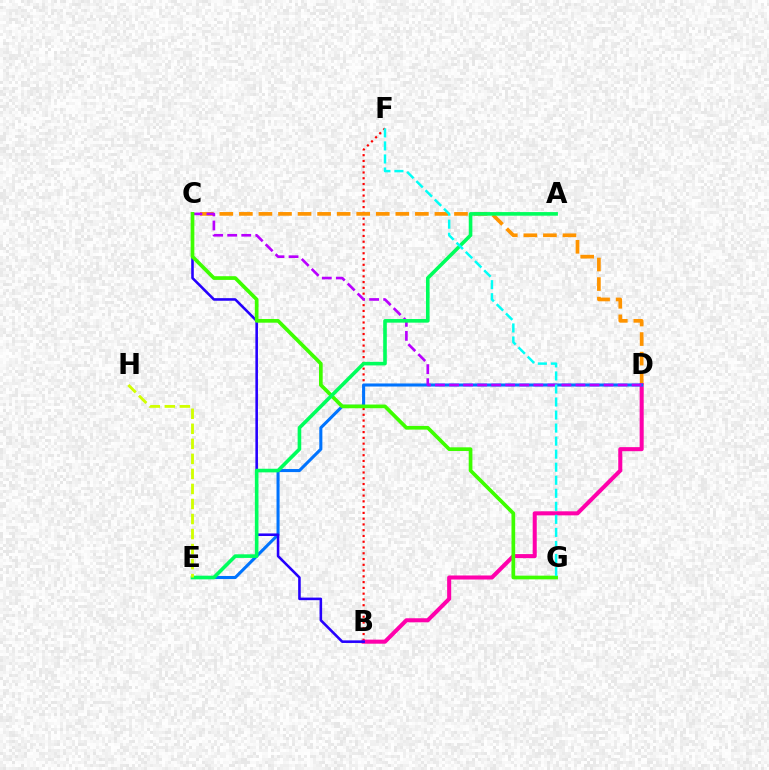{('B', 'F'): [{'color': '#ff0000', 'line_style': 'dotted', 'thickness': 1.57}], ('C', 'D'): [{'color': '#ff9400', 'line_style': 'dashed', 'thickness': 2.66}, {'color': '#b900ff', 'line_style': 'dashed', 'thickness': 1.91}], ('B', 'D'): [{'color': '#ff00ac', 'line_style': 'solid', 'thickness': 2.92}], ('D', 'E'): [{'color': '#0074ff', 'line_style': 'solid', 'thickness': 2.21}], ('B', 'C'): [{'color': '#2500ff', 'line_style': 'solid', 'thickness': 1.86}], ('C', 'G'): [{'color': '#3dff00', 'line_style': 'solid', 'thickness': 2.66}], ('A', 'E'): [{'color': '#00ff5c', 'line_style': 'solid', 'thickness': 2.6}], ('F', 'G'): [{'color': '#00fff6', 'line_style': 'dashed', 'thickness': 1.77}], ('E', 'H'): [{'color': '#d1ff00', 'line_style': 'dashed', 'thickness': 2.04}]}